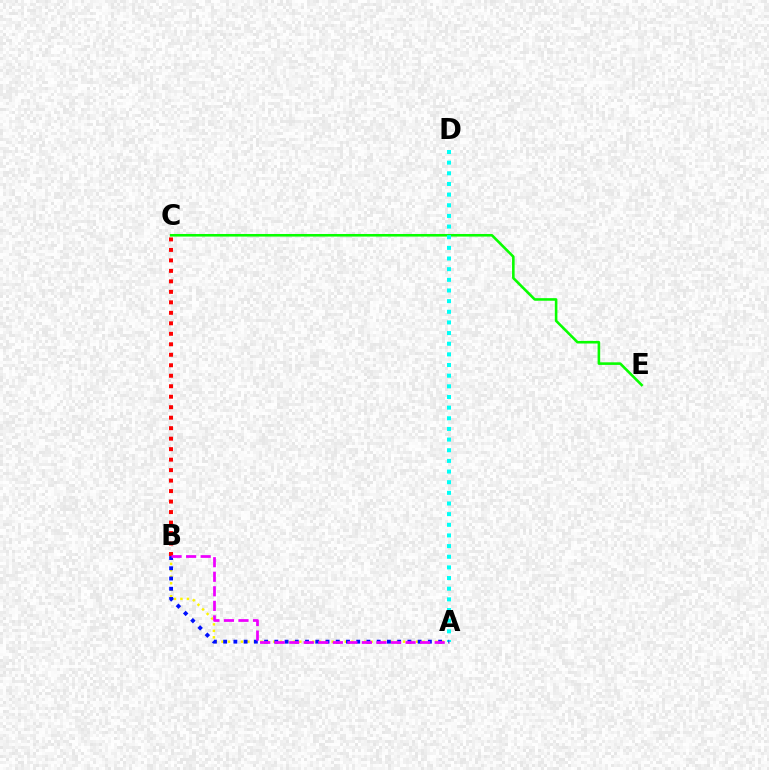{('A', 'B'): [{'color': '#fcf500', 'line_style': 'dotted', 'thickness': 1.76}, {'color': '#0010ff', 'line_style': 'dotted', 'thickness': 2.78}, {'color': '#ee00ff', 'line_style': 'dashed', 'thickness': 1.98}], ('C', 'E'): [{'color': '#08ff00', 'line_style': 'solid', 'thickness': 1.86}], ('A', 'D'): [{'color': '#00fff6', 'line_style': 'dotted', 'thickness': 2.89}], ('B', 'C'): [{'color': '#ff0000', 'line_style': 'dotted', 'thickness': 2.85}]}